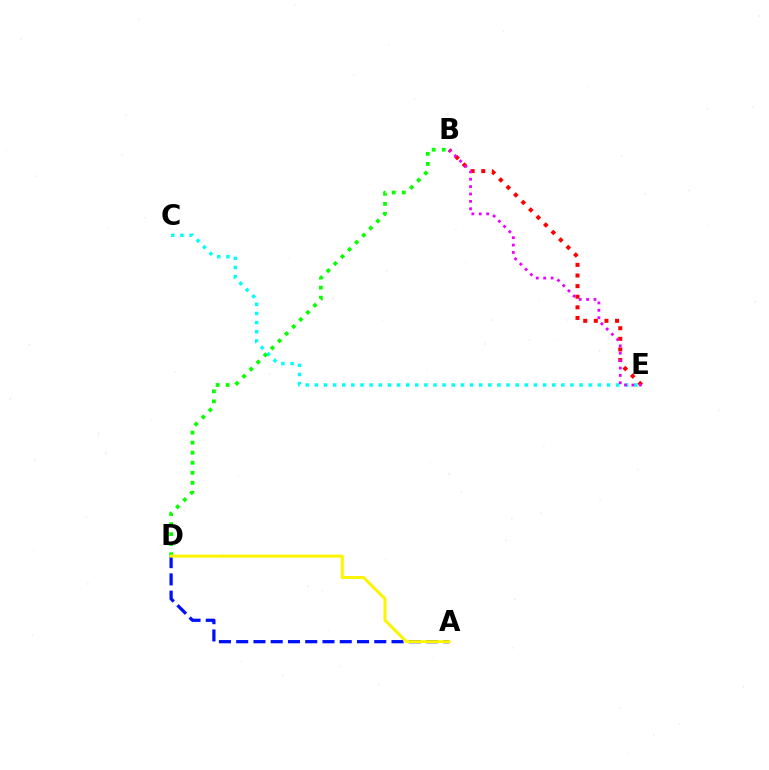{('C', 'E'): [{'color': '#00fff6', 'line_style': 'dotted', 'thickness': 2.48}], ('B', 'E'): [{'color': '#ff0000', 'line_style': 'dotted', 'thickness': 2.88}, {'color': '#ee00ff', 'line_style': 'dotted', 'thickness': 2.01}], ('A', 'D'): [{'color': '#0010ff', 'line_style': 'dashed', 'thickness': 2.34}, {'color': '#fcf500', 'line_style': 'solid', 'thickness': 2.17}], ('B', 'D'): [{'color': '#08ff00', 'line_style': 'dotted', 'thickness': 2.73}]}